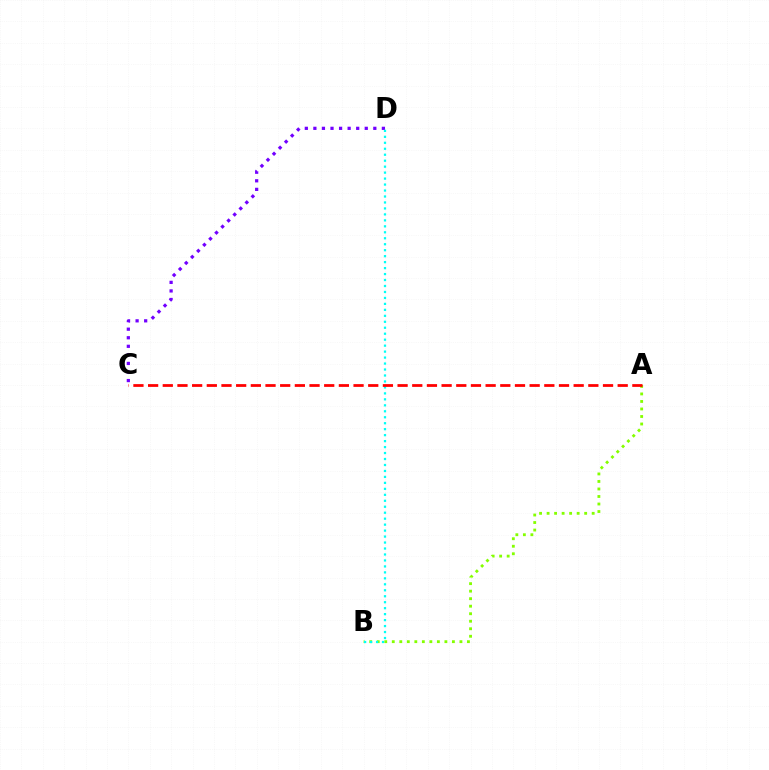{('C', 'D'): [{'color': '#7200ff', 'line_style': 'dotted', 'thickness': 2.33}], ('A', 'B'): [{'color': '#84ff00', 'line_style': 'dotted', 'thickness': 2.04}], ('B', 'D'): [{'color': '#00fff6', 'line_style': 'dotted', 'thickness': 1.62}], ('A', 'C'): [{'color': '#ff0000', 'line_style': 'dashed', 'thickness': 1.99}]}